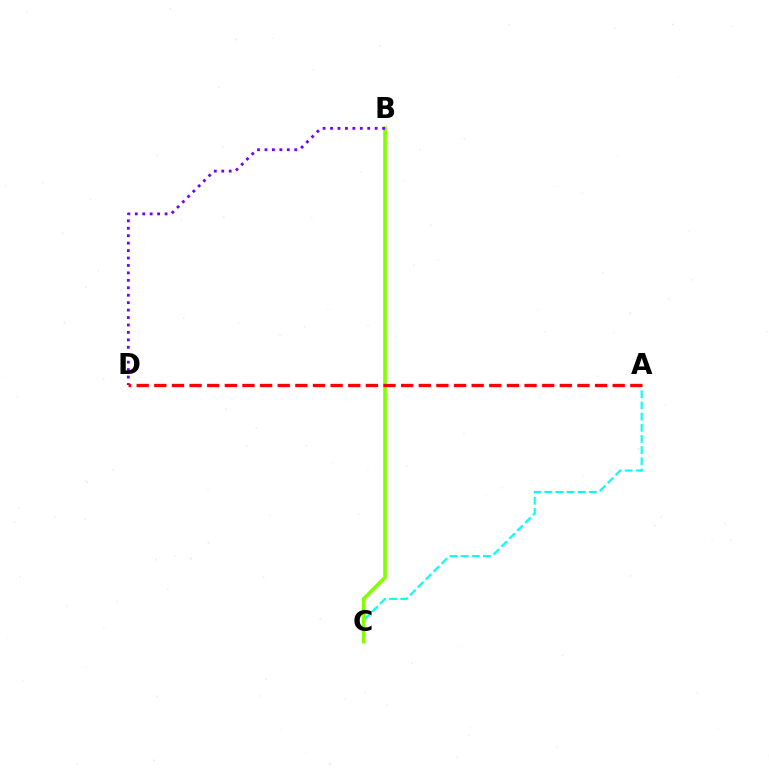{('A', 'C'): [{'color': '#00fff6', 'line_style': 'dashed', 'thickness': 1.52}], ('B', 'C'): [{'color': '#84ff00', 'line_style': 'solid', 'thickness': 2.64}], ('B', 'D'): [{'color': '#7200ff', 'line_style': 'dotted', 'thickness': 2.02}], ('A', 'D'): [{'color': '#ff0000', 'line_style': 'dashed', 'thickness': 2.4}]}